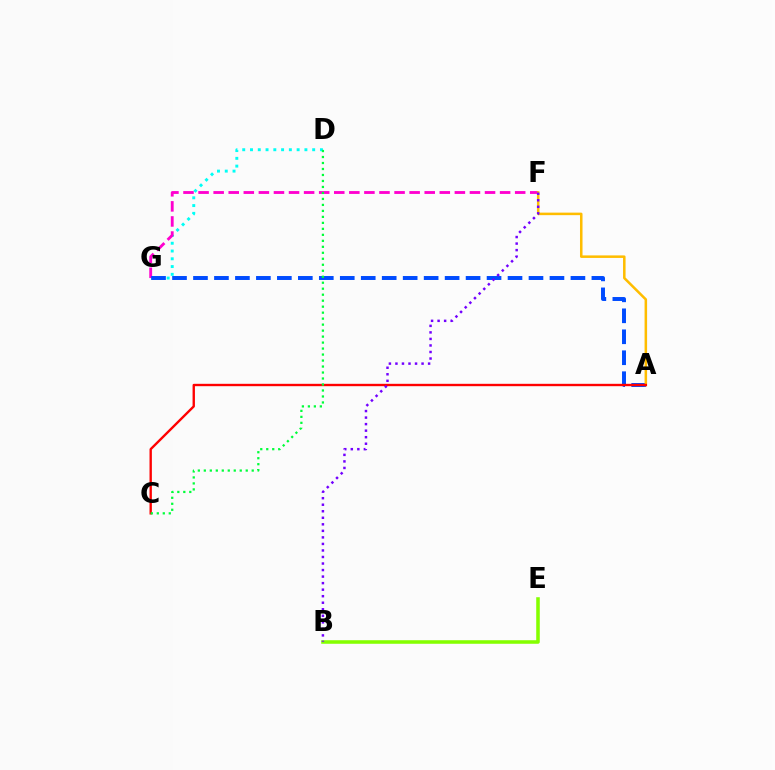{('D', 'G'): [{'color': '#00fff6', 'line_style': 'dotted', 'thickness': 2.11}], ('F', 'G'): [{'color': '#ff00cf', 'line_style': 'dashed', 'thickness': 2.05}], ('A', 'G'): [{'color': '#004bff', 'line_style': 'dashed', 'thickness': 2.85}], ('A', 'F'): [{'color': '#ffbd00', 'line_style': 'solid', 'thickness': 1.82}], ('A', 'C'): [{'color': '#ff0000', 'line_style': 'solid', 'thickness': 1.7}], ('B', 'E'): [{'color': '#84ff00', 'line_style': 'solid', 'thickness': 2.55}], ('B', 'F'): [{'color': '#7200ff', 'line_style': 'dotted', 'thickness': 1.78}], ('C', 'D'): [{'color': '#00ff39', 'line_style': 'dotted', 'thickness': 1.63}]}